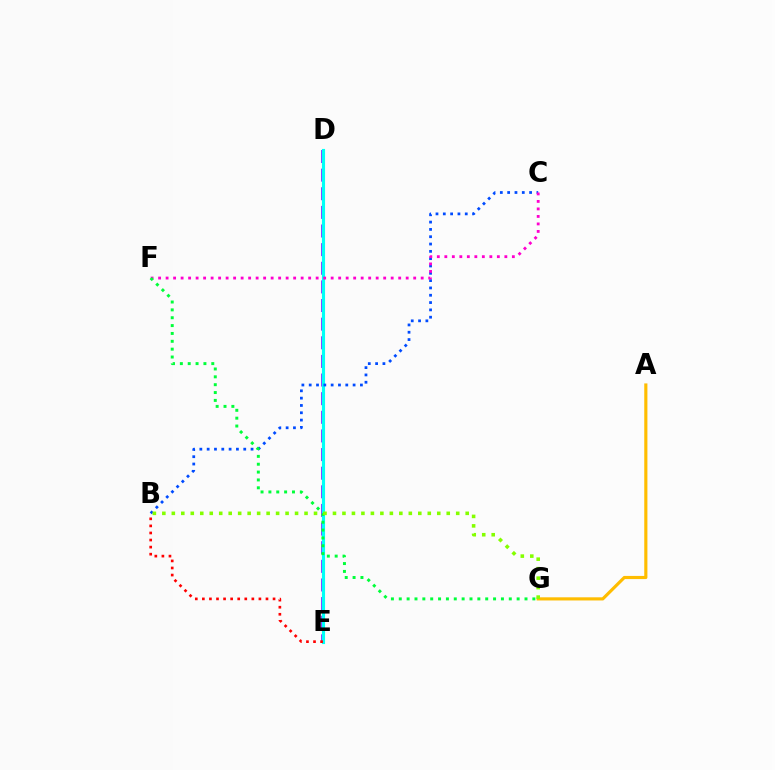{('D', 'E'): [{'color': '#7200ff', 'line_style': 'dashed', 'thickness': 2.53}, {'color': '#00fff6', 'line_style': 'solid', 'thickness': 2.25}], ('A', 'G'): [{'color': '#ffbd00', 'line_style': 'solid', 'thickness': 2.27}], ('B', 'C'): [{'color': '#004bff', 'line_style': 'dotted', 'thickness': 1.99}], ('C', 'F'): [{'color': '#ff00cf', 'line_style': 'dotted', 'thickness': 2.04}], ('F', 'G'): [{'color': '#00ff39', 'line_style': 'dotted', 'thickness': 2.14}], ('B', 'E'): [{'color': '#ff0000', 'line_style': 'dotted', 'thickness': 1.92}], ('B', 'G'): [{'color': '#84ff00', 'line_style': 'dotted', 'thickness': 2.58}]}